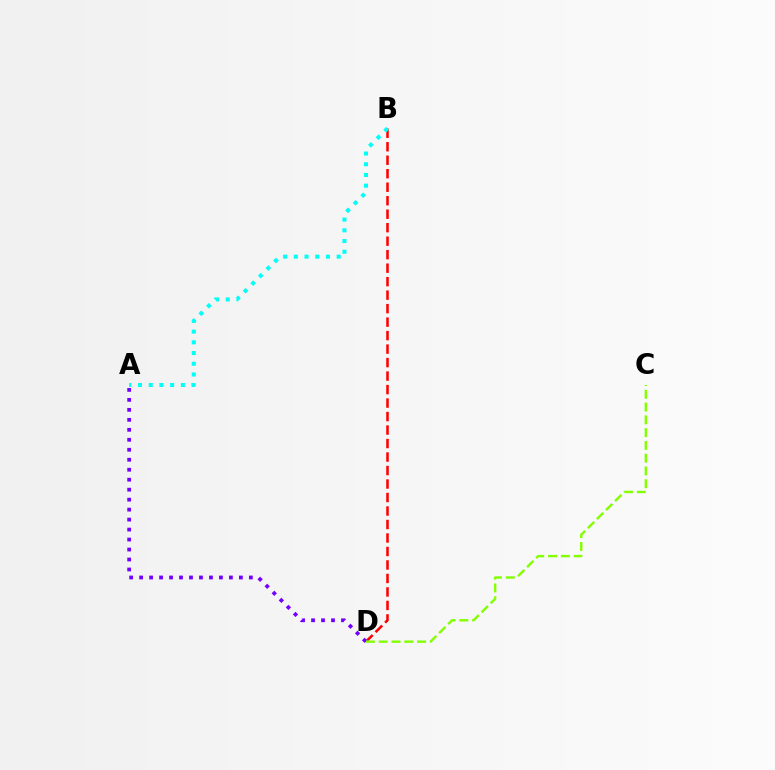{('B', 'D'): [{'color': '#ff0000', 'line_style': 'dashed', 'thickness': 1.83}], ('A', 'D'): [{'color': '#7200ff', 'line_style': 'dotted', 'thickness': 2.71}], ('C', 'D'): [{'color': '#84ff00', 'line_style': 'dashed', 'thickness': 1.74}], ('A', 'B'): [{'color': '#00fff6', 'line_style': 'dotted', 'thickness': 2.91}]}